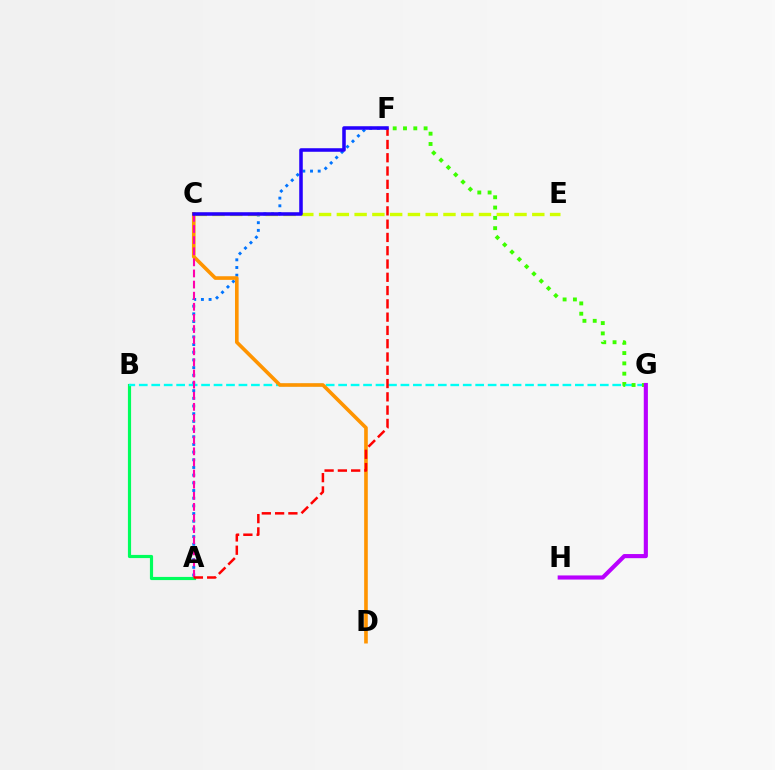{('A', 'B'): [{'color': '#00ff5c', 'line_style': 'solid', 'thickness': 2.28}], ('A', 'F'): [{'color': '#0074ff', 'line_style': 'dotted', 'thickness': 2.09}, {'color': '#ff0000', 'line_style': 'dashed', 'thickness': 1.8}], ('B', 'G'): [{'color': '#00fff6', 'line_style': 'dashed', 'thickness': 1.69}], ('C', 'D'): [{'color': '#ff9400', 'line_style': 'solid', 'thickness': 2.61}], ('C', 'E'): [{'color': '#d1ff00', 'line_style': 'dashed', 'thickness': 2.41}], ('A', 'C'): [{'color': '#ff00ac', 'line_style': 'dashed', 'thickness': 1.51}], ('F', 'G'): [{'color': '#3dff00', 'line_style': 'dotted', 'thickness': 2.8}], ('G', 'H'): [{'color': '#b900ff', 'line_style': 'solid', 'thickness': 2.97}], ('C', 'F'): [{'color': '#2500ff', 'line_style': 'solid', 'thickness': 2.55}]}